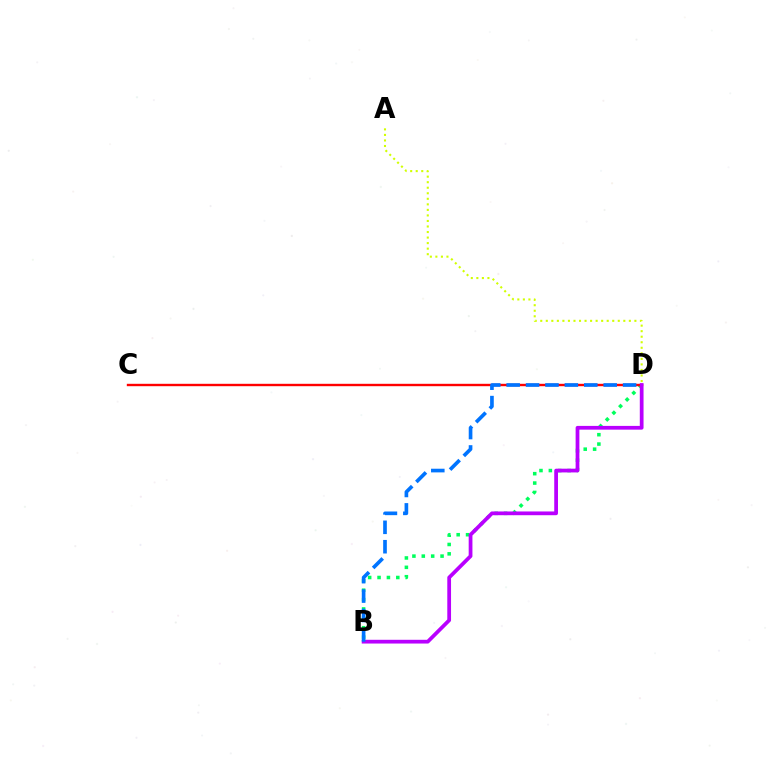{('B', 'D'): [{'color': '#00ff5c', 'line_style': 'dotted', 'thickness': 2.55}, {'color': '#b900ff', 'line_style': 'solid', 'thickness': 2.7}, {'color': '#0074ff', 'line_style': 'dashed', 'thickness': 2.64}], ('C', 'D'): [{'color': '#ff0000', 'line_style': 'solid', 'thickness': 1.72}], ('A', 'D'): [{'color': '#d1ff00', 'line_style': 'dotted', 'thickness': 1.5}]}